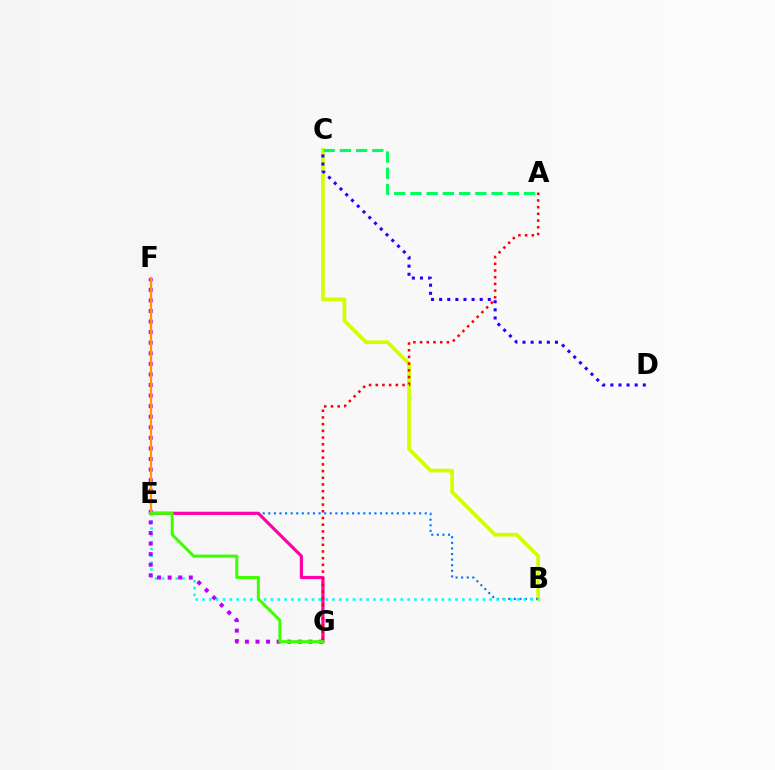{('B', 'C'): [{'color': '#d1ff00', 'line_style': 'solid', 'thickness': 2.67}], ('B', 'E'): [{'color': '#0074ff', 'line_style': 'dotted', 'thickness': 1.52}, {'color': '#00fff6', 'line_style': 'dotted', 'thickness': 1.86}], ('F', 'G'): [{'color': '#b900ff', 'line_style': 'dotted', 'thickness': 2.87}], ('A', 'C'): [{'color': '#00ff5c', 'line_style': 'dashed', 'thickness': 2.2}], ('C', 'D'): [{'color': '#2500ff', 'line_style': 'dotted', 'thickness': 2.2}], ('E', 'G'): [{'color': '#ff00ac', 'line_style': 'solid', 'thickness': 2.3}, {'color': '#3dff00', 'line_style': 'solid', 'thickness': 2.16}], ('E', 'F'): [{'color': '#ff9400', 'line_style': 'solid', 'thickness': 1.61}], ('A', 'G'): [{'color': '#ff0000', 'line_style': 'dotted', 'thickness': 1.82}]}